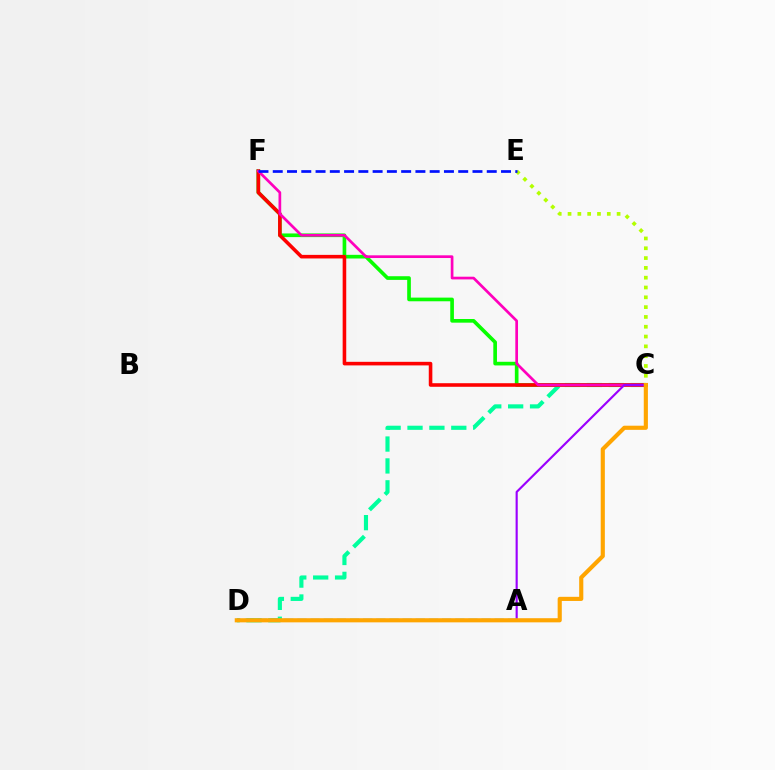{('C', 'D'): [{'color': '#00ff9d', 'line_style': 'dashed', 'thickness': 2.97}, {'color': '#ffa500', 'line_style': 'solid', 'thickness': 2.98}], ('C', 'F'): [{'color': '#08ff00', 'line_style': 'solid', 'thickness': 2.64}, {'color': '#ff0000', 'line_style': 'solid', 'thickness': 2.58}, {'color': '#ff00bd', 'line_style': 'solid', 'thickness': 1.94}], ('A', 'C'): [{'color': '#9b00ff', 'line_style': 'solid', 'thickness': 1.55}], ('A', 'D'): [{'color': '#00b5ff', 'line_style': 'dashed', 'thickness': 1.79}], ('C', 'E'): [{'color': '#b3ff00', 'line_style': 'dotted', 'thickness': 2.67}], ('E', 'F'): [{'color': '#0010ff', 'line_style': 'dashed', 'thickness': 1.94}]}